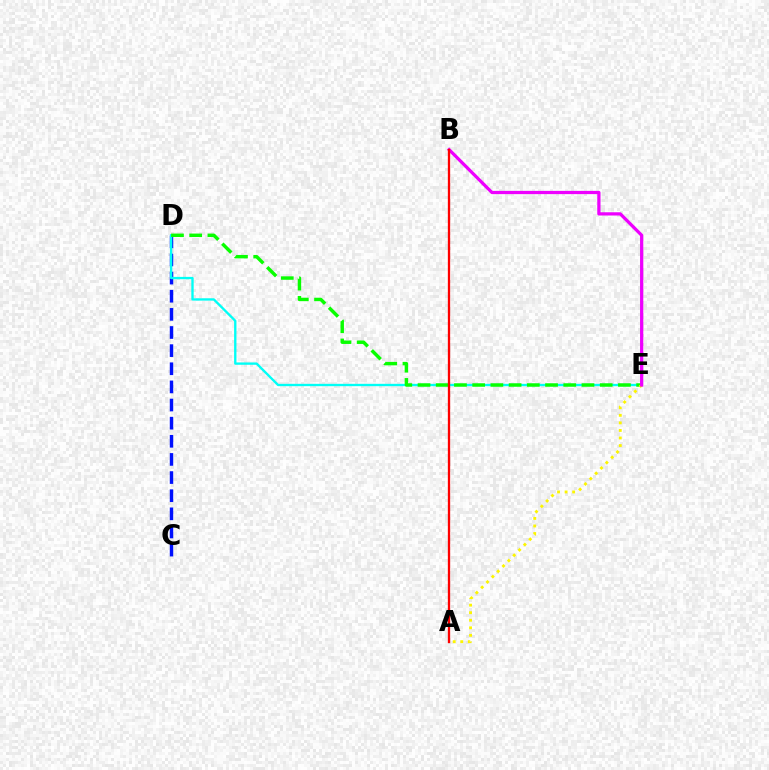{('C', 'D'): [{'color': '#0010ff', 'line_style': 'dashed', 'thickness': 2.46}], ('D', 'E'): [{'color': '#00fff6', 'line_style': 'solid', 'thickness': 1.69}, {'color': '#08ff00', 'line_style': 'dashed', 'thickness': 2.47}], ('A', 'E'): [{'color': '#fcf500', 'line_style': 'dotted', 'thickness': 2.05}], ('B', 'E'): [{'color': '#ee00ff', 'line_style': 'solid', 'thickness': 2.34}], ('A', 'B'): [{'color': '#ff0000', 'line_style': 'solid', 'thickness': 1.66}]}